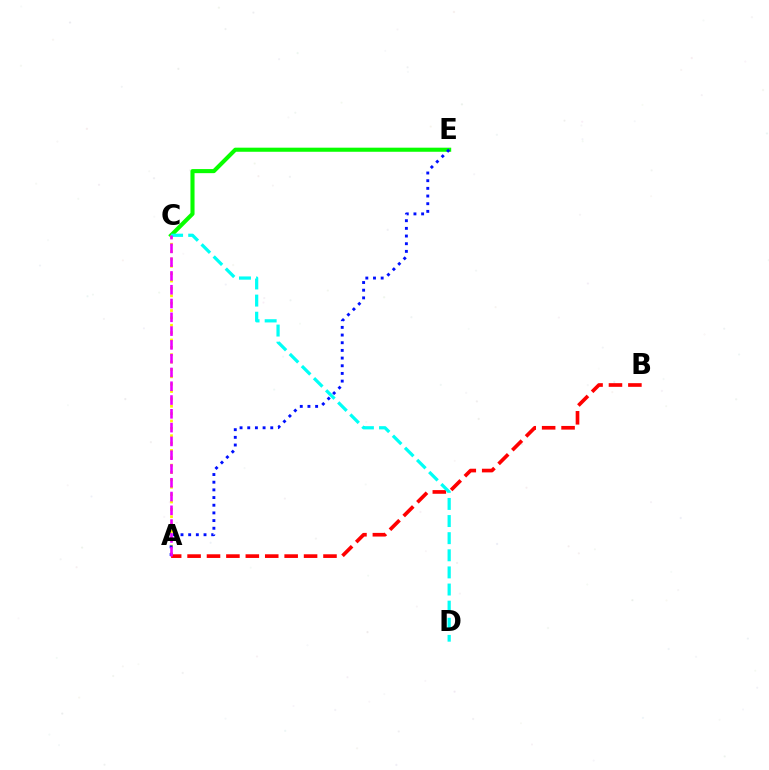{('C', 'E'): [{'color': '#08ff00', 'line_style': 'solid', 'thickness': 2.94}], ('A', 'B'): [{'color': '#ff0000', 'line_style': 'dashed', 'thickness': 2.64}], ('A', 'C'): [{'color': '#fcf500', 'line_style': 'dotted', 'thickness': 2.0}, {'color': '#ee00ff', 'line_style': 'dashed', 'thickness': 1.87}], ('C', 'D'): [{'color': '#00fff6', 'line_style': 'dashed', 'thickness': 2.33}], ('A', 'E'): [{'color': '#0010ff', 'line_style': 'dotted', 'thickness': 2.09}]}